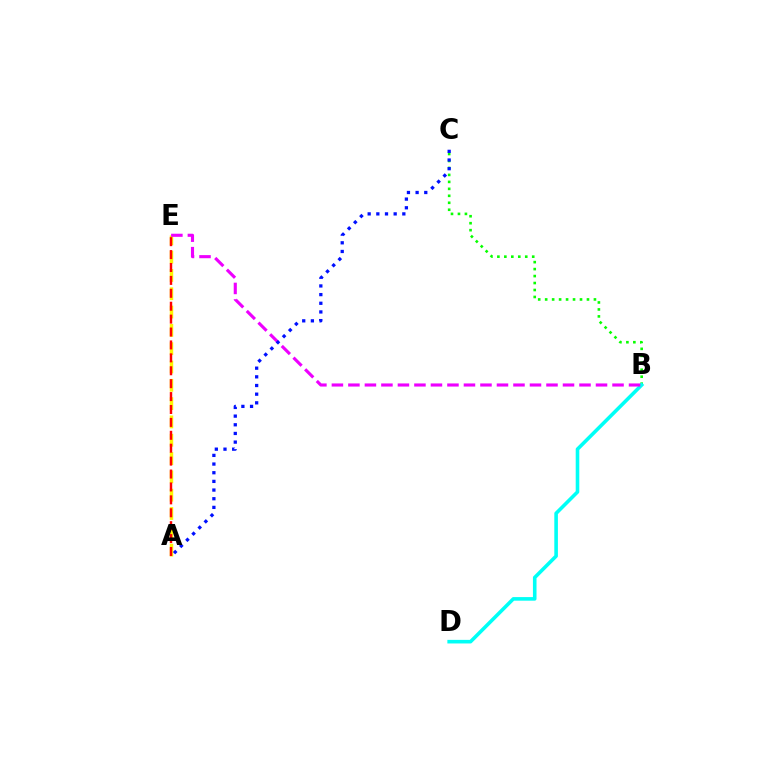{('B', 'C'): [{'color': '#08ff00', 'line_style': 'dotted', 'thickness': 1.89}], ('B', 'D'): [{'color': '#00fff6', 'line_style': 'solid', 'thickness': 2.59}], ('A', 'E'): [{'color': '#fcf500', 'line_style': 'dashed', 'thickness': 2.49}, {'color': '#ff0000', 'line_style': 'dashed', 'thickness': 1.75}], ('B', 'E'): [{'color': '#ee00ff', 'line_style': 'dashed', 'thickness': 2.24}], ('A', 'C'): [{'color': '#0010ff', 'line_style': 'dotted', 'thickness': 2.35}]}